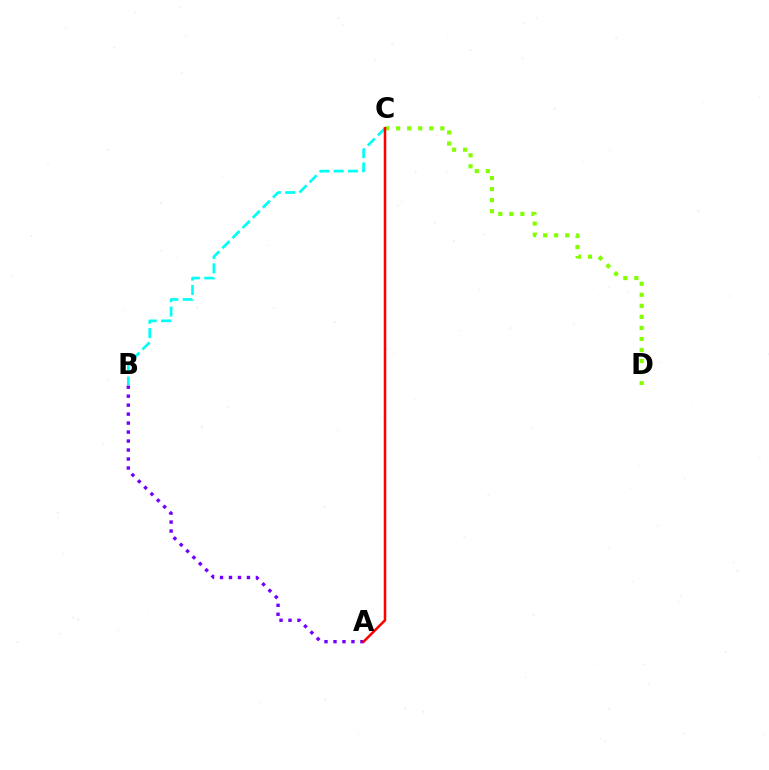{('A', 'B'): [{'color': '#7200ff', 'line_style': 'dotted', 'thickness': 2.44}], ('C', 'D'): [{'color': '#84ff00', 'line_style': 'dotted', 'thickness': 3.0}], ('B', 'C'): [{'color': '#00fff6', 'line_style': 'dashed', 'thickness': 1.95}], ('A', 'C'): [{'color': '#ff0000', 'line_style': 'solid', 'thickness': 1.83}]}